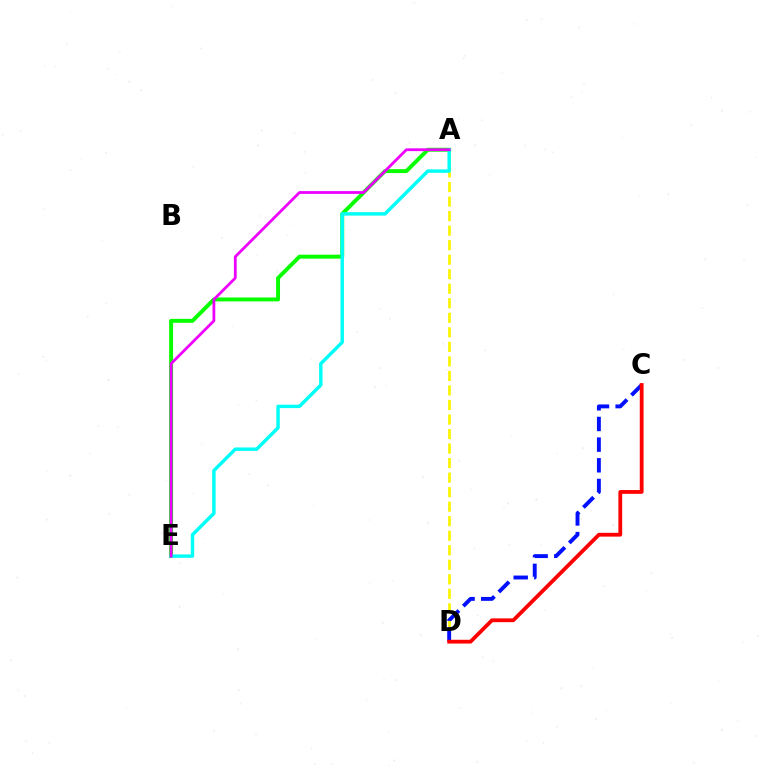{('A', 'D'): [{'color': '#fcf500', 'line_style': 'dashed', 'thickness': 1.97}], ('A', 'E'): [{'color': '#08ff00', 'line_style': 'solid', 'thickness': 2.83}, {'color': '#00fff6', 'line_style': 'solid', 'thickness': 2.47}, {'color': '#ee00ff', 'line_style': 'solid', 'thickness': 2.0}], ('C', 'D'): [{'color': '#0010ff', 'line_style': 'dashed', 'thickness': 2.81}, {'color': '#ff0000', 'line_style': 'solid', 'thickness': 2.72}]}